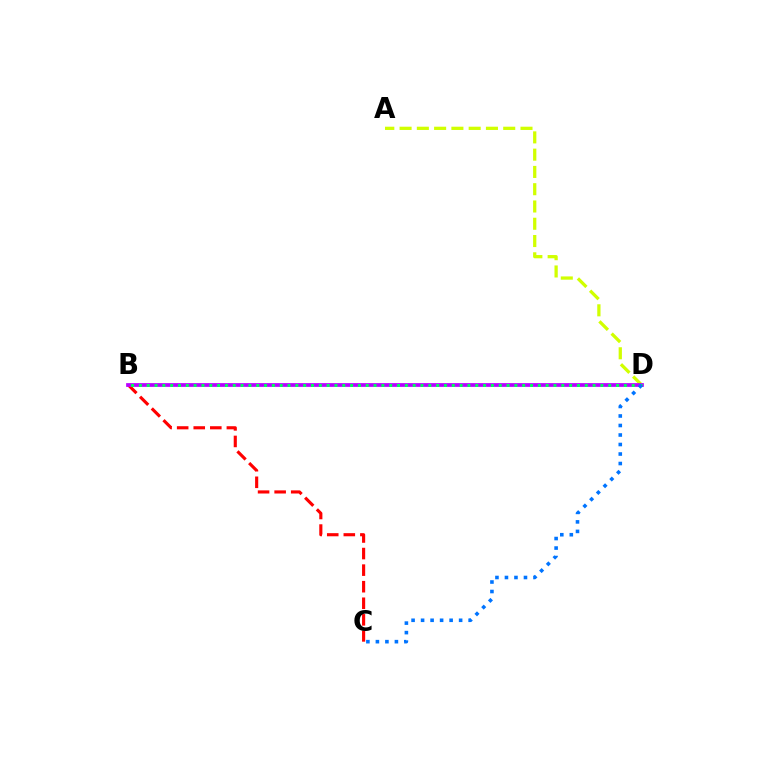{('B', 'C'): [{'color': '#ff0000', 'line_style': 'dashed', 'thickness': 2.25}], ('A', 'D'): [{'color': '#d1ff00', 'line_style': 'dashed', 'thickness': 2.35}], ('B', 'D'): [{'color': '#b900ff', 'line_style': 'solid', 'thickness': 2.69}, {'color': '#00ff5c', 'line_style': 'dotted', 'thickness': 2.13}], ('C', 'D'): [{'color': '#0074ff', 'line_style': 'dotted', 'thickness': 2.58}]}